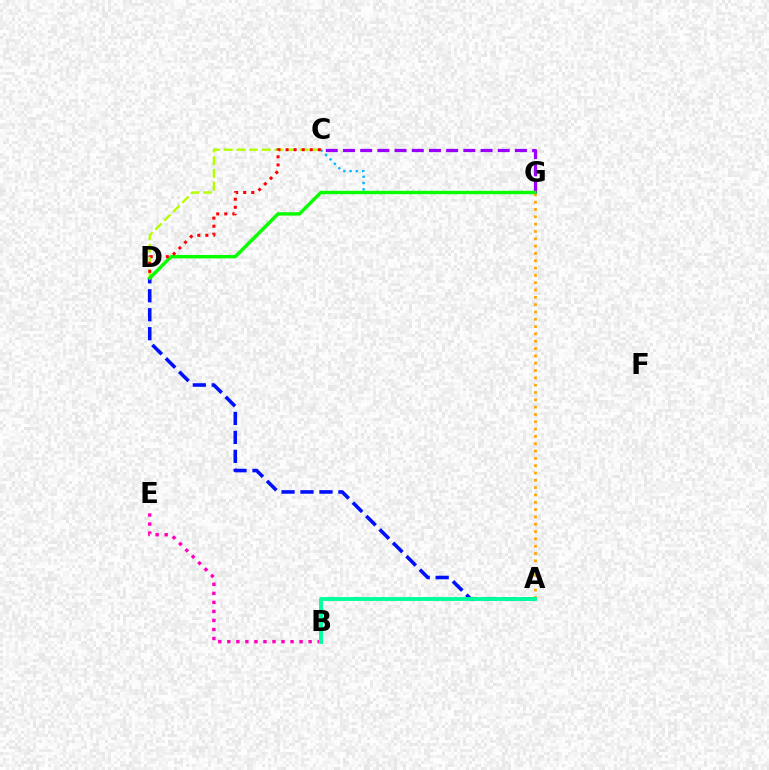{('B', 'E'): [{'color': '#ff00bd', 'line_style': 'dotted', 'thickness': 2.45}], ('C', 'G'): [{'color': '#00b5ff', 'line_style': 'dotted', 'thickness': 1.7}, {'color': '#9b00ff', 'line_style': 'dashed', 'thickness': 2.34}], ('A', 'D'): [{'color': '#0010ff', 'line_style': 'dashed', 'thickness': 2.58}], ('C', 'D'): [{'color': '#b3ff00', 'line_style': 'dashed', 'thickness': 1.72}, {'color': '#ff0000', 'line_style': 'dotted', 'thickness': 2.19}], ('A', 'G'): [{'color': '#ffa500', 'line_style': 'dotted', 'thickness': 1.99}], ('D', 'G'): [{'color': '#08ff00', 'line_style': 'solid', 'thickness': 2.46}], ('A', 'B'): [{'color': '#00ff9d', 'line_style': 'solid', 'thickness': 2.8}]}